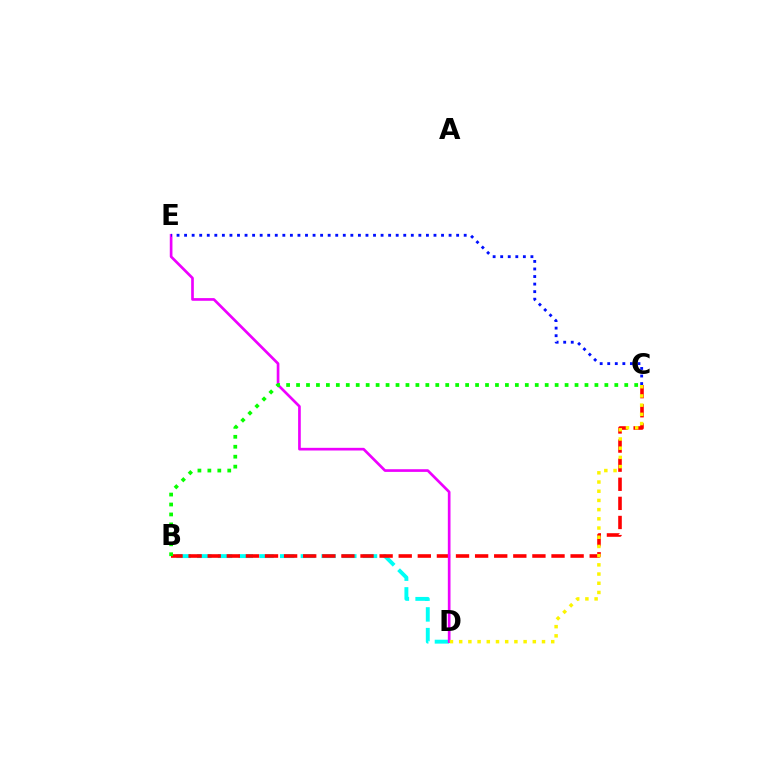{('B', 'D'): [{'color': '#00fff6', 'line_style': 'dashed', 'thickness': 2.81}], ('B', 'C'): [{'color': '#ff0000', 'line_style': 'dashed', 'thickness': 2.59}, {'color': '#08ff00', 'line_style': 'dotted', 'thickness': 2.7}], ('D', 'E'): [{'color': '#ee00ff', 'line_style': 'solid', 'thickness': 1.93}], ('C', 'D'): [{'color': '#fcf500', 'line_style': 'dotted', 'thickness': 2.5}], ('C', 'E'): [{'color': '#0010ff', 'line_style': 'dotted', 'thickness': 2.05}]}